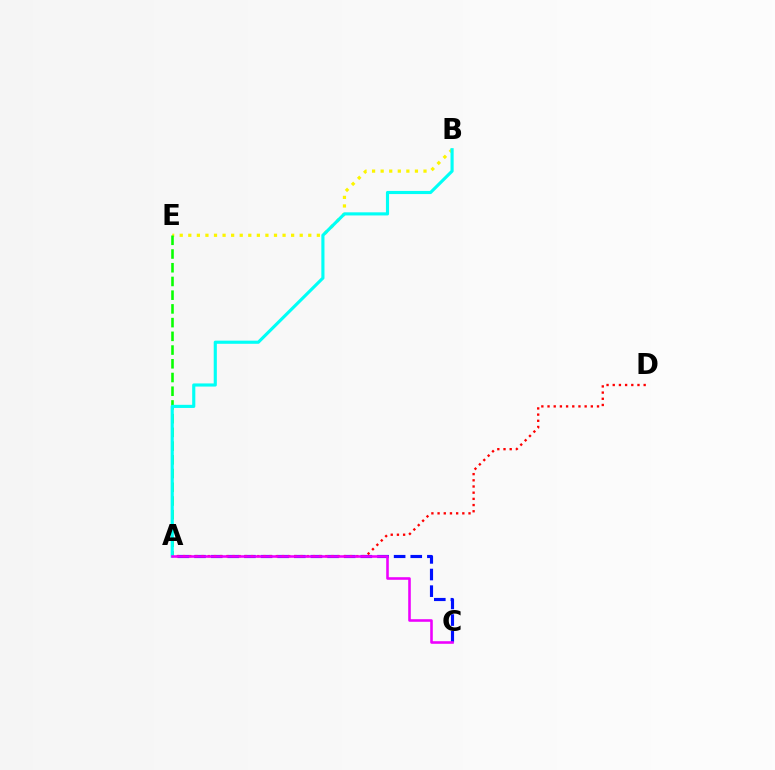{('A', 'C'): [{'color': '#0010ff', 'line_style': 'dashed', 'thickness': 2.26}, {'color': '#ee00ff', 'line_style': 'solid', 'thickness': 1.86}], ('A', 'D'): [{'color': '#ff0000', 'line_style': 'dotted', 'thickness': 1.68}], ('B', 'E'): [{'color': '#fcf500', 'line_style': 'dotted', 'thickness': 2.33}], ('A', 'E'): [{'color': '#08ff00', 'line_style': 'dashed', 'thickness': 1.86}], ('A', 'B'): [{'color': '#00fff6', 'line_style': 'solid', 'thickness': 2.25}]}